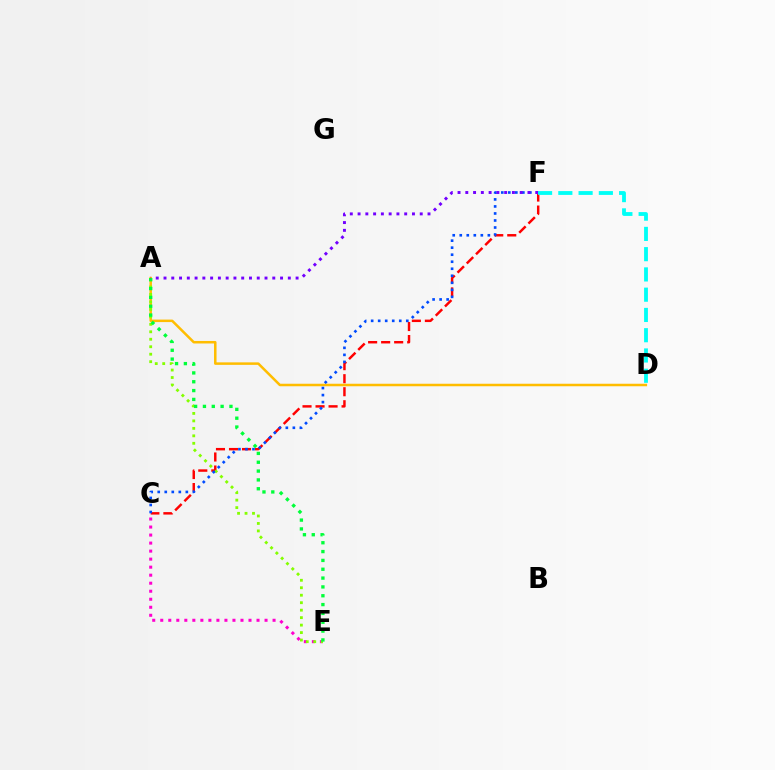{('A', 'D'): [{'color': '#ffbd00', 'line_style': 'solid', 'thickness': 1.8}], ('C', 'F'): [{'color': '#ff0000', 'line_style': 'dashed', 'thickness': 1.77}, {'color': '#004bff', 'line_style': 'dotted', 'thickness': 1.91}], ('C', 'E'): [{'color': '#ff00cf', 'line_style': 'dotted', 'thickness': 2.18}], ('A', 'E'): [{'color': '#84ff00', 'line_style': 'dotted', 'thickness': 2.03}, {'color': '#00ff39', 'line_style': 'dotted', 'thickness': 2.4}], ('A', 'F'): [{'color': '#7200ff', 'line_style': 'dotted', 'thickness': 2.11}], ('D', 'F'): [{'color': '#00fff6', 'line_style': 'dashed', 'thickness': 2.75}]}